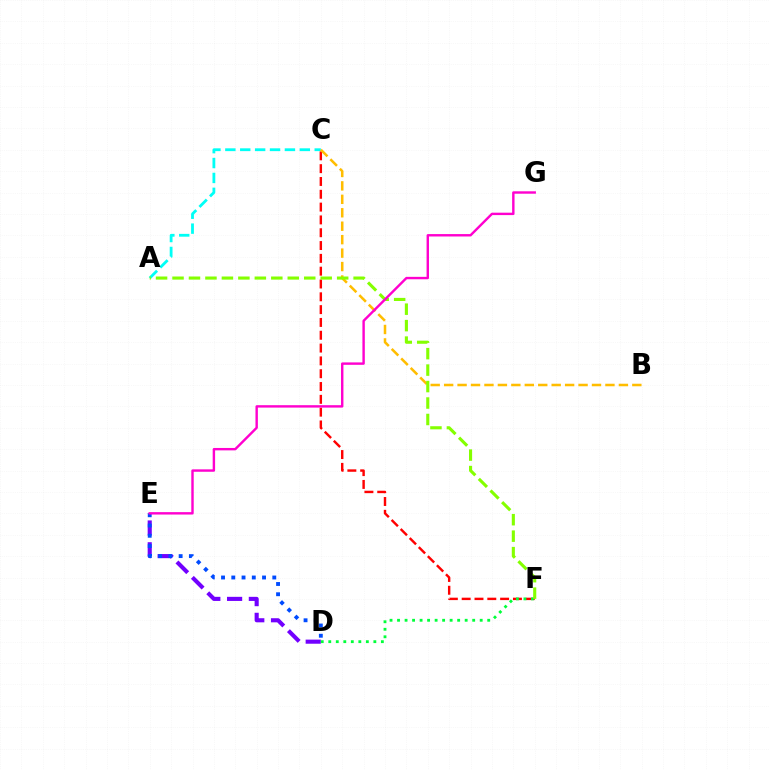{('A', 'C'): [{'color': '#00fff6', 'line_style': 'dashed', 'thickness': 2.02}], ('D', 'E'): [{'color': '#7200ff', 'line_style': 'dashed', 'thickness': 2.96}, {'color': '#004bff', 'line_style': 'dotted', 'thickness': 2.79}], ('C', 'F'): [{'color': '#ff0000', 'line_style': 'dashed', 'thickness': 1.74}], ('B', 'C'): [{'color': '#ffbd00', 'line_style': 'dashed', 'thickness': 1.83}], ('D', 'F'): [{'color': '#00ff39', 'line_style': 'dotted', 'thickness': 2.04}], ('A', 'F'): [{'color': '#84ff00', 'line_style': 'dashed', 'thickness': 2.24}], ('E', 'G'): [{'color': '#ff00cf', 'line_style': 'solid', 'thickness': 1.73}]}